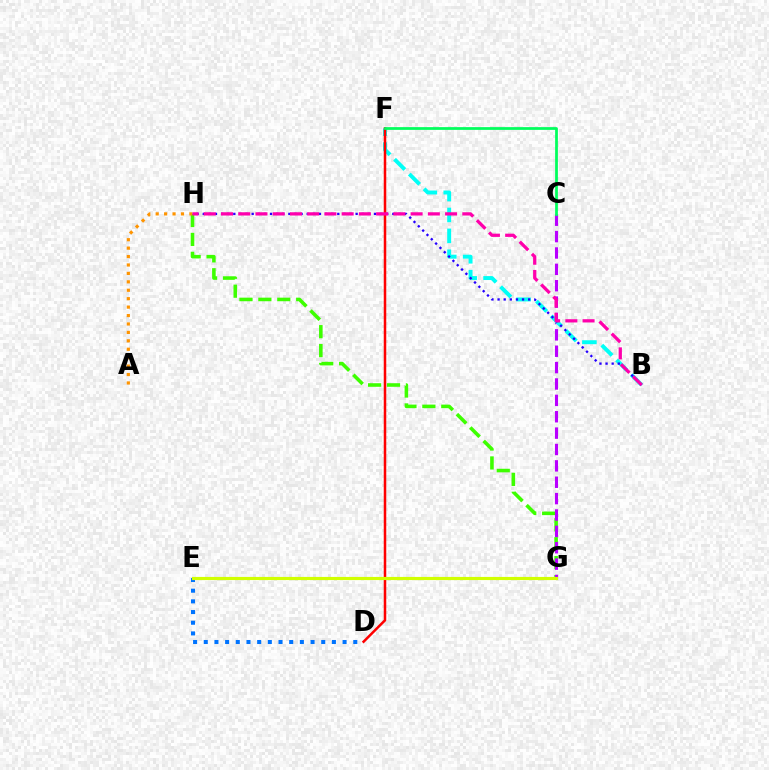{('G', 'H'): [{'color': '#3dff00', 'line_style': 'dashed', 'thickness': 2.57}], ('D', 'E'): [{'color': '#0074ff', 'line_style': 'dotted', 'thickness': 2.9}], ('C', 'G'): [{'color': '#b900ff', 'line_style': 'dashed', 'thickness': 2.22}], ('B', 'F'): [{'color': '#00fff6', 'line_style': 'dashed', 'thickness': 2.84}], ('A', 'H'): [{'color': '#ff9400', 'line_style': 'dotted', 'thickness': 2.29}], ('D', 'F'): [{'color': '#ff0000', 'line_style': 'solid', 'thickness': 1.81}], ('B', 'H'): [{'color': '#2500ff', 'line_style': 'dotted', 'thickness': 1.66}, {'color': '#ff00ac', 'line_style': 'dashed', 'thickness': 2.34}], ('E', 'G'): [{'color': '#d1ff00', 'line_style': 'solid', 'thickness': 2.27}], ('C', 'F'): [{'color': '#00ff5c', 'line_style': 'solid', 'thickness': 1.98}]}